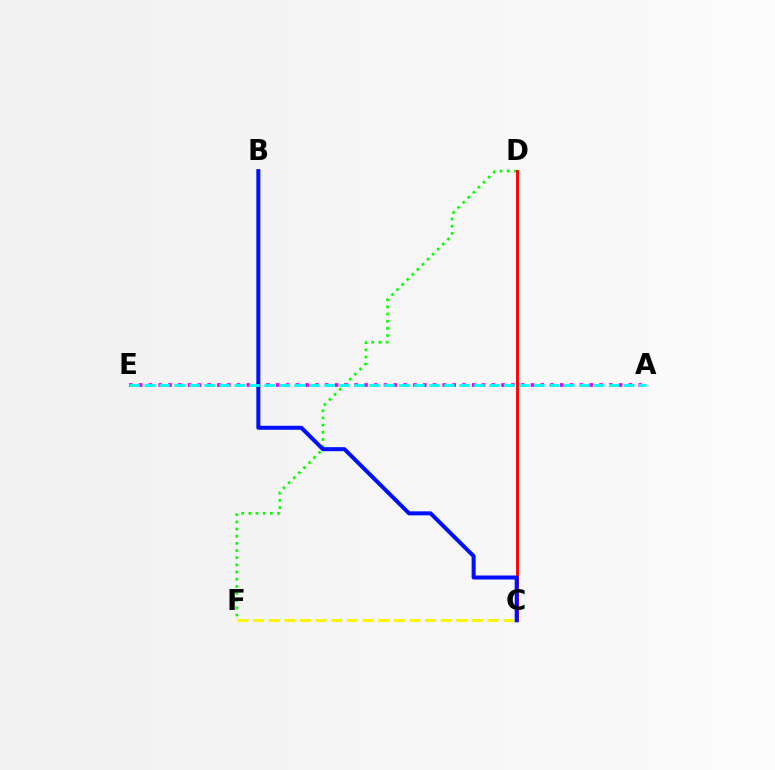{('D', 'F'): [{'color': '#08ff00', 'line_style': 'dotted', 'thickness': 1.95}], ('A', 'E'): [{'color': '#ee00ff', 'line_style': 'dotted', 'thickness': 2.66}, {'color': '#00fff6', 'line_style': 'dashed', 'thickness': 2.04}], ('C', 'D'): [{'color': '#ff0000', 'line_style': 'solid', 'thickness': 2.09}], ('C', 'F'): [{'color': '#fcf500', 'line_style': 'dashed', 'thickness': 2.12}], ('B', 'C'): [{'color': '#0010ff', 'line_style': 'solid', 'thickness': 2.88}]}